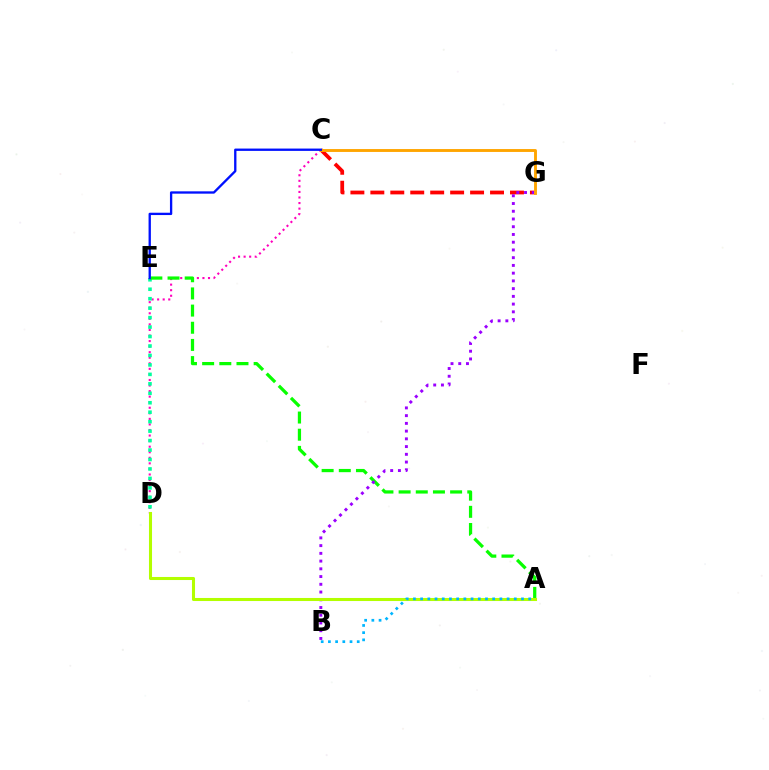{('C', 'D'): [{'color': '#ff00bd', 'line_style': 'dotted', 'thickness': 1.51}], ('C', 'G'): [{'color': '#ff0000', 'line_style': 'dashed', 'thickness': 2.71}, {'color': '#ffa500', 'line_style': 'solid', 'thickness': 2.08}], ('D', 'E'): [{'color': '#00ff9d', 'line_style': 'dotted', 'thickness': 2.57}], ('A', 'E'): [{'color': '#08ff00', 'line_style': 'dashed', 'thickness': 2.33}], ('B', 'G'): [{'color': '#9b00ff', 'line_style': 'dotted', 'thickness': 2.1}], ('A', 'D'): [{'color': '#b3ff00', 'line_style': 'solid', 'thickness': 2.2}], ('A', 'B'): [{'color': '#00b5ff', 'line_style': 'dotted', 'thickness': 1.96}], ('C', 'E'): [{'color': '#0010ff', 'line_style': 'solid', 'thickness': 1.68}]}